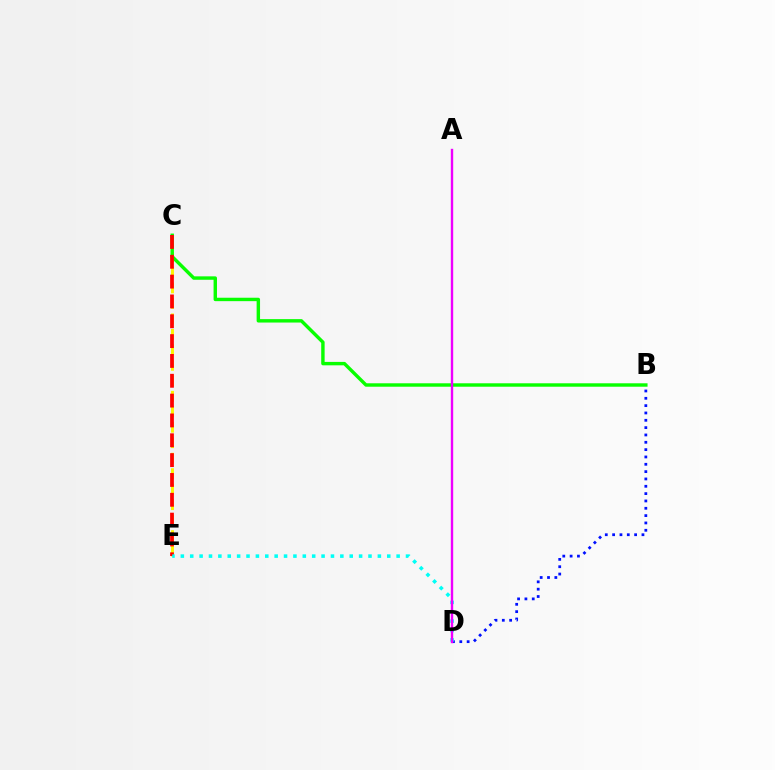{('C', 'E'): [{'color': '#fcf500', 'line_style': 'dashed', 'thickness': 2.1}, {'color': '#ff0000', 'line_style': 'dashed', 'thickness': 2.69}], ('B', 'C'): [{'color': '#08ff00', 'line_style': 'solid', 'thickness': 2.46}], ('B', 'D'): [{'color': '#0010ff', 'line_style': 'dotted', 'thickness': 1.99}], ('D', 'E'): [{'color': '#00fff6', 'line_style': 'dotted', 'thickness': 2.55}], ('A', 'D'): [{'color': '#ee00ff', 'line_style': 'solid', 'thickness': 1.71}]}